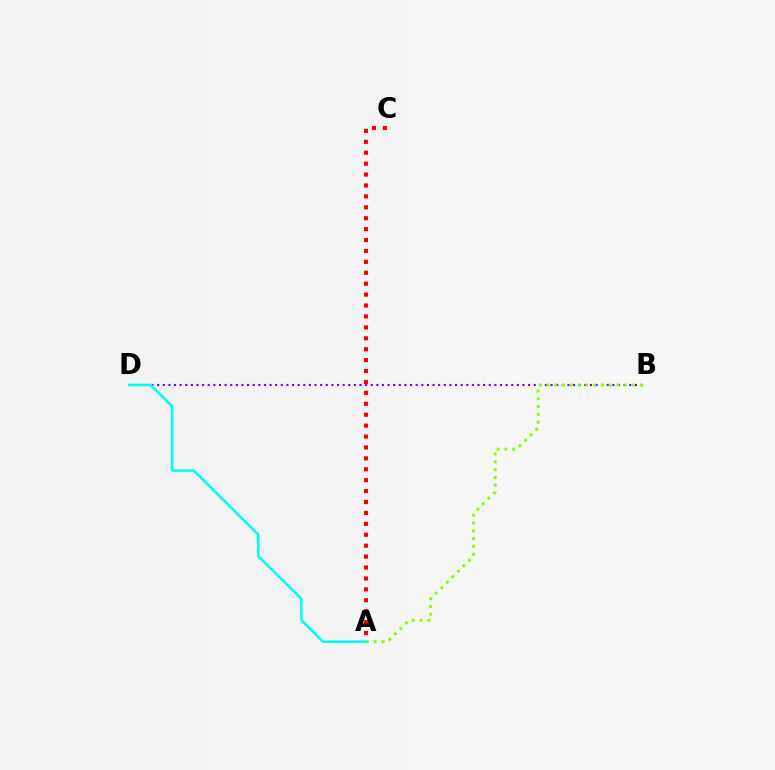{('A', 'C'): [{'color': '#ff0000', 'line_style': 'dotted', 'thickness': 2.97}], ('B', 'D'): [{'color': '#7200ff', 'line_style': 'dotted', 'thickness': 1.53}], ('A', 'B'): [{'color': '#84ff00', 'line_style': 'dotted', 'thickness': 2.12}], ('A', 'D'): [{'color': '#00fff6', 'line_style': 'solid', 'thickness': 1.87}]}